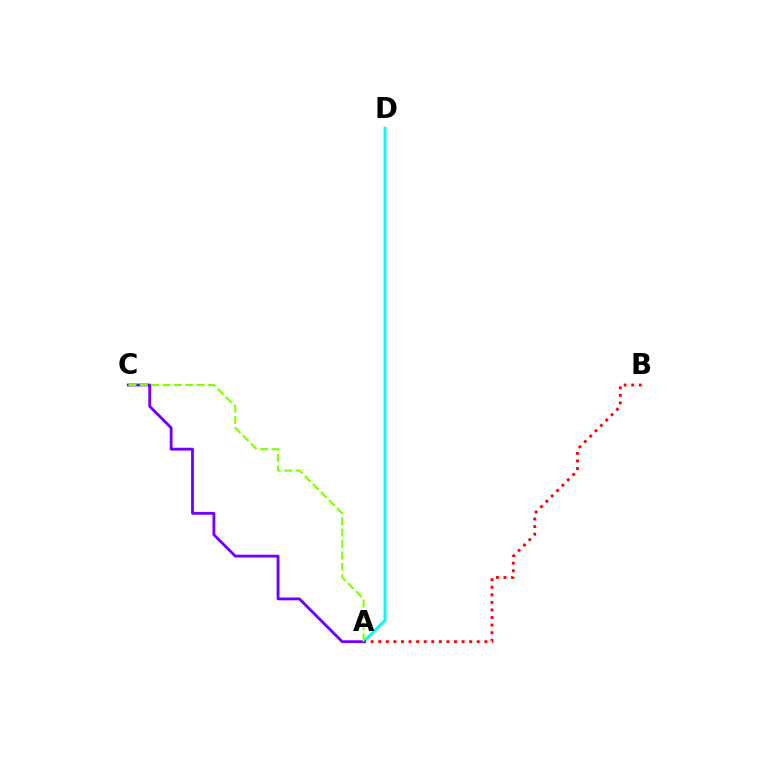{('A', 'D'): [{'color': '#00fff6', 'line_style': 'solid', 'thickness': 2.11}], ('A', 'B'): [{'color': '#ff0000', 'line_style': 'dotted', 'thickness': 2.06}], ('A', 'C'): [{'color': '#7200ff', 'line_style': 'solid', 'thickness': 2.05}, {'color': '#84ff00', 'line_style': 'dashed', 'thickness': 1.55}]}